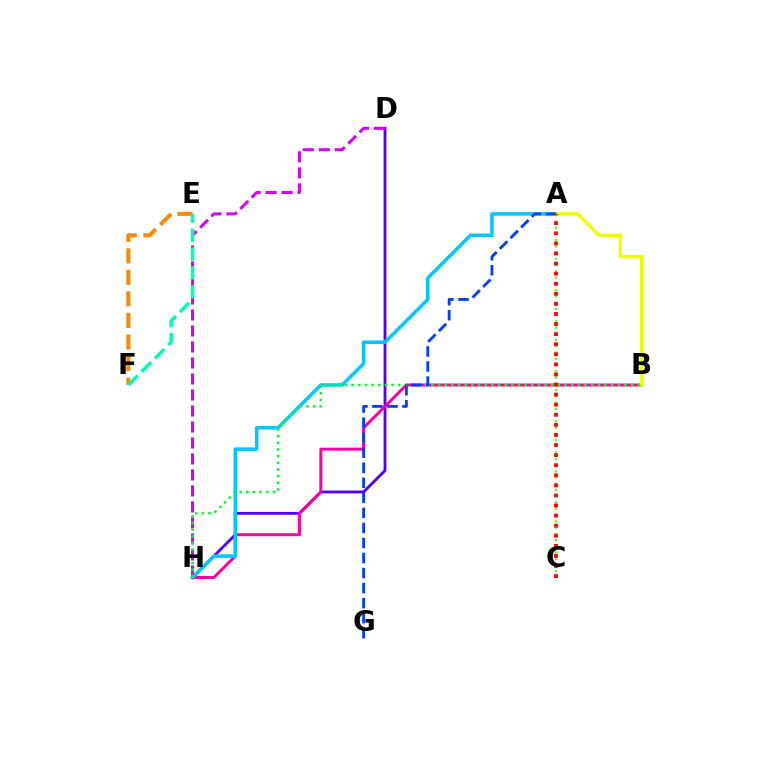{('D', 'H'): [{'color': '#4f00ff', 'line_style': 'solid', 'thickness': 2.04}, {'color': '#d600ff', 'line_style': 'dashed', 'thickness': 2.17}], ('E', 'F'): [{'color': '#ff8800', 'line_style': 'dashed', 'thickness': 2.92}, {'color': '#00ffaf', 'line_style': 'dashed', 'thickness': 2.56}], ('B', 'H'): [{'color': '#ff00a0', 'line_style': 'solid', 'thickness': 2.16}, {'color': '#00ff27', 'line_style': 'dotted', 'thickness': 1.81}], ('A', 'H'): [{'color': '#00c7ff', 'line_style': 'solid', 'thickness': 2.55}], ('A', 'B'): [{'color': '#eeff00', 'line_style': 'solid', 'thickness': 2.43}], ('A', 'C'): [{'color': '#66ff00', 'line_style': 'dotted', 'thickness': 1.7}, {'color': '#ff0000', 'line_style': 'dotted', 'thickness': 2.74}], ('A', 'G'): [{'color': '#003fff', 'line_style': 'dashed', 'thickness': 2.04}]}